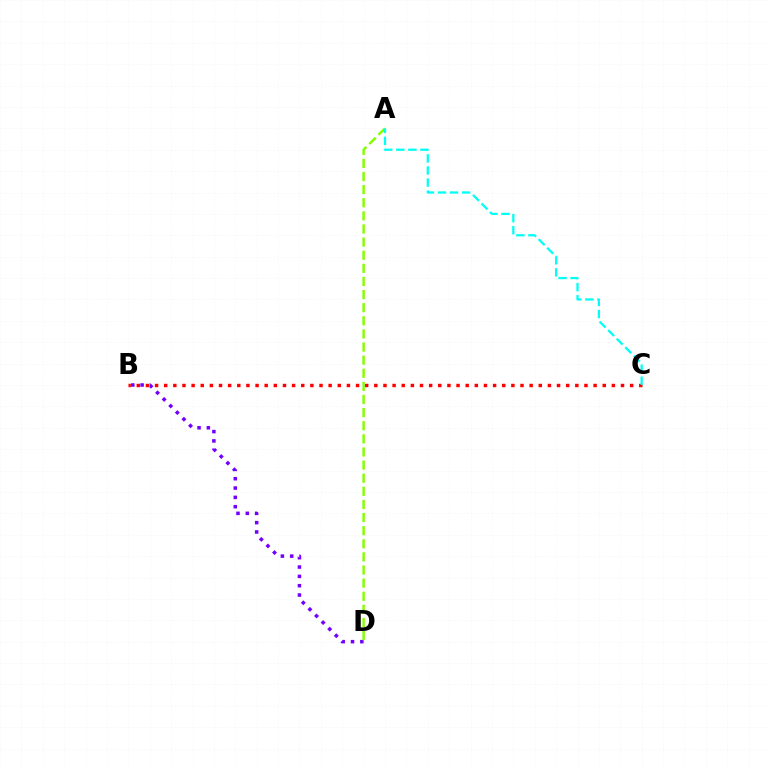{('B', 'D'): [{'color': '#7200ff', 'line_style': 'dotted', 'thickness': 2.54}], ('B', 'C'): [{'color': '#ff0000', 'line_style': 'dotted', 'thickness': 2.48}], ('A', 'D'): [{'color': '#84ff00', 'line_style': 'dashed', 'thickness': 1.78}], ('A', 'C'): [{'color': '#00fff6', 'line_style': 'dashed', 'thickness': 1.64}]}